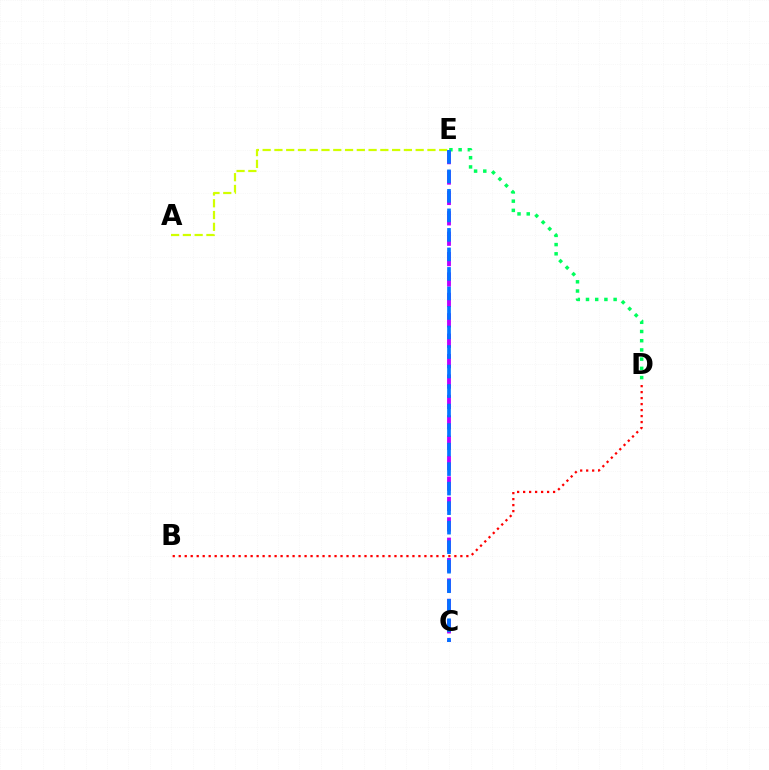{('B', 'D'): [{'color': '#ff0000', 'line_style': 'dotted', 'thickness': 1.63}], ('C', 'E'): [{'color': '#b900ff', 'line_style': 'dashed', 'thickness': 2.77}, {'color': '#0074ff', 'line_style': 'dashed', 'thickness': 2.65}], ('D', 'E'): [{'color': '#00ff5c', 'line_style': 'dotted', 'thickness': 2.5}], ('A', 'E'): [{'color': '#d1ff00', 'line_style': 'dashed', 'thickness': 1.6}]}